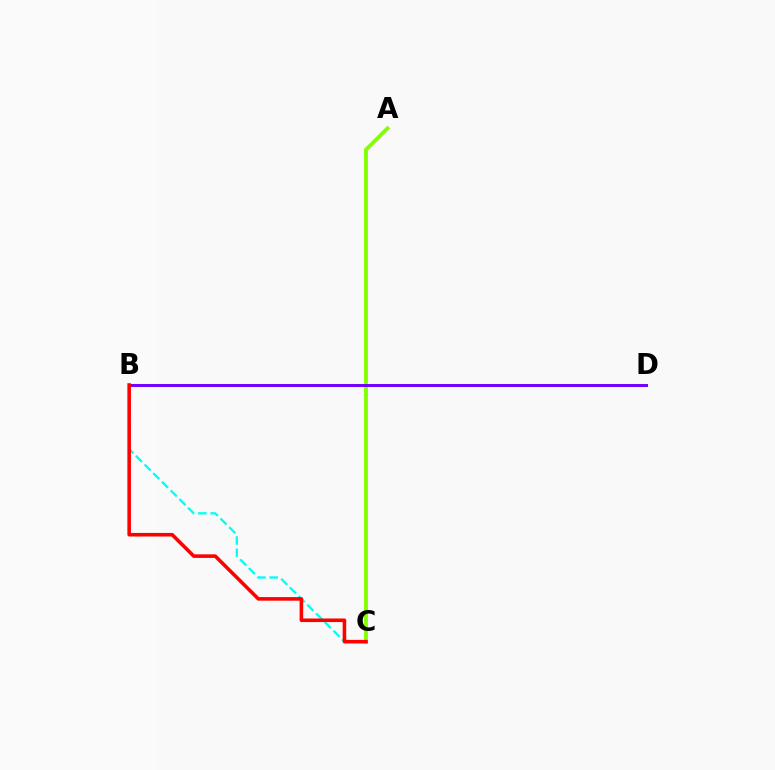{('A', 'C'): [{'color': '#84ff00', 'line_style': 'solid', 'thickness': 2.78}], ('B', 'C'): [{'color': '#00fff6', 'line_style': 'dashed', 'thickness': 1.67}, {'color': '#ff0000', 'line_style': 'solid', 'thickness': 2.58}], ('B', 'D'): [{'color': '#7200ff', 'line_style': 'solid', 'thickness': 2.13}]}